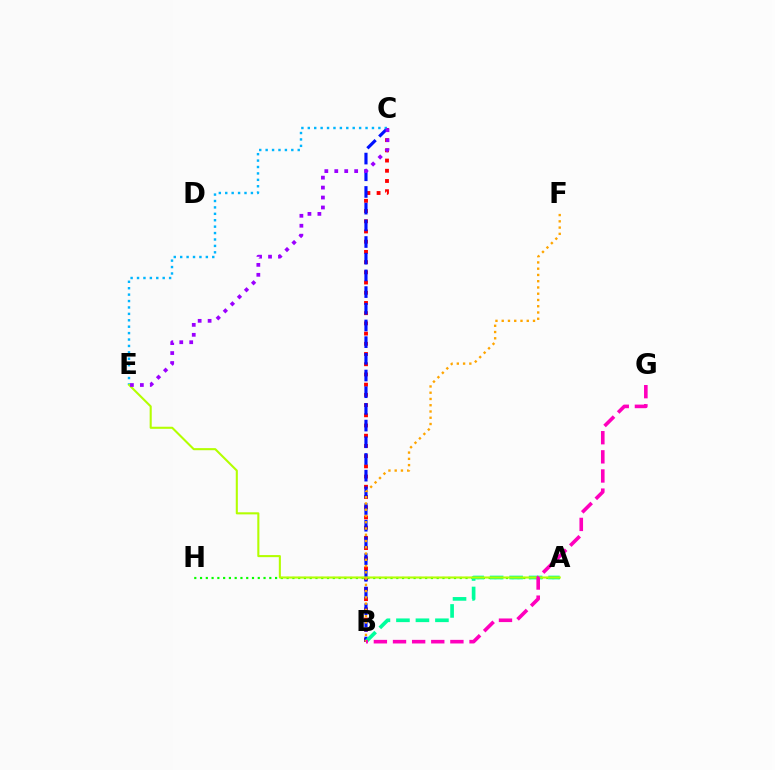{('A', 'H'): [{'color': '#08ff00', 'line_style': 'dotted', 'thickness': 1.57}], ('B', 'C'): [{'color': '#ff0000', 'line_style': 'dotted', 'thickness': 2.77}, {'color': '#0010ff', 'line_style': 'dashed', 'thickness': 2.27}], ('A', 'B'): [{'color': '#00ff9d', 'line_style': 'dashed', 'thickness': 2.65}], ('C', 'E'): [{'color': '#00b5ff', 'line_style': 'dotted', 'thickness': 1.74}, {'color': '#9b00ff', 'line_style': 'dotted', 'thickness': 2.7}], ('A', 'E'): [{'color': '#b3ff00', 'line_style': 'solid', 'thickness': 1.5}], ('B', 'F'): [{'color': '#ffa500', 'line_style': 'dotted', 'thickness': 1.7}], ('B', 'G'): [{'color': '#ff00bd', 'line_style': 'dashed', 'thickness': 2.6}]}